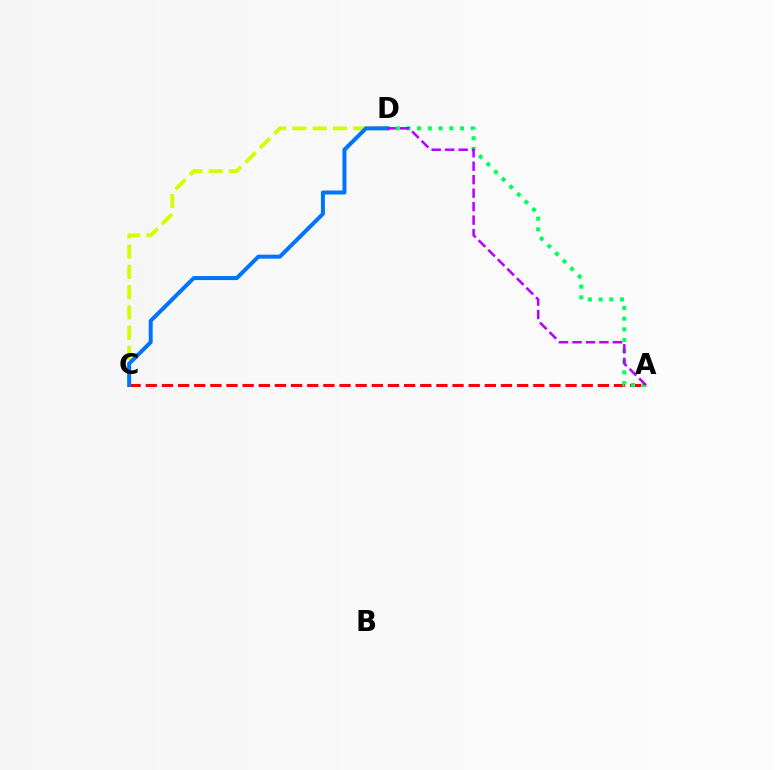{('C', 'D'): [{'color': '#d1ff00', 'line_style': 'dashed', 'thickness': 2.75}, {'color': '#0074ff', 'line_style': 'solid', 'thickness': 2.88}], ('A', 'C'): [{'color': '#ff0000', 'line_style': 'dashed', 'thickness': 2.19}], ('A', 'D'): [{'color': '#00ff5c', 'line_style': 'dotted', 'thickness': 2.92}, {'color': '#b900ff', 'line_style': 'dashed', 'thickness': 1.83}]}